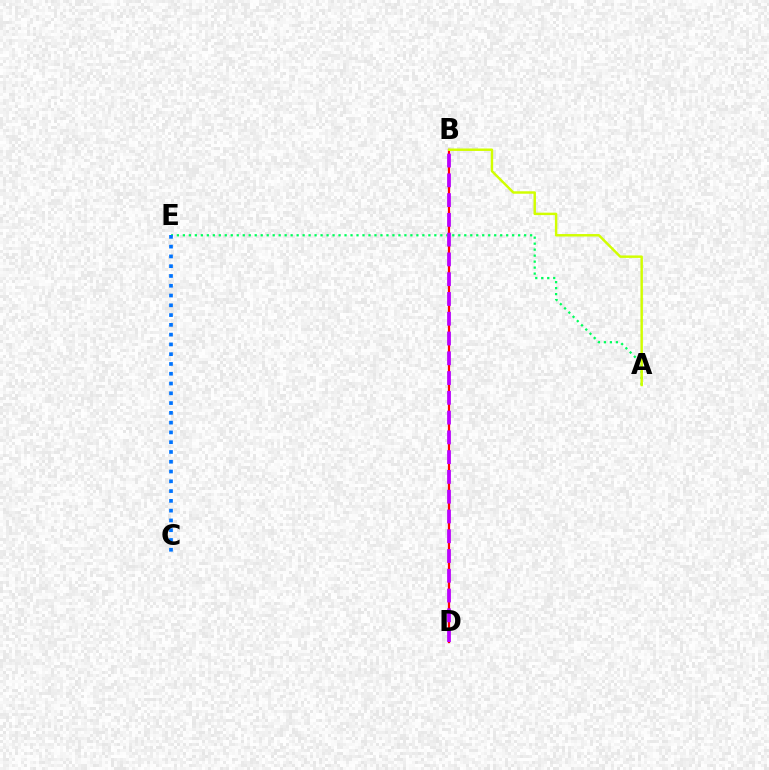{('A', 'E'): [{'color': '#00ff5c', 'line_style': 'dotted', 'thickness': 1.63}], ('B', 'D'): [{'color': '#ff0000', 'line_style': 'solid', 'thickness': 1.61}, {'color': '#b900ff', 'line_style': 'dashed', 'thickness': 2.69}], ('C', 'E'): [{'color': '#0074ff', 'line_style': 'dotted', 'thickness': 2.66}], ('A', 'B'): [{'color': '#d1ff00', 'line_style': 'solid', 'thickness': 1.76}]}